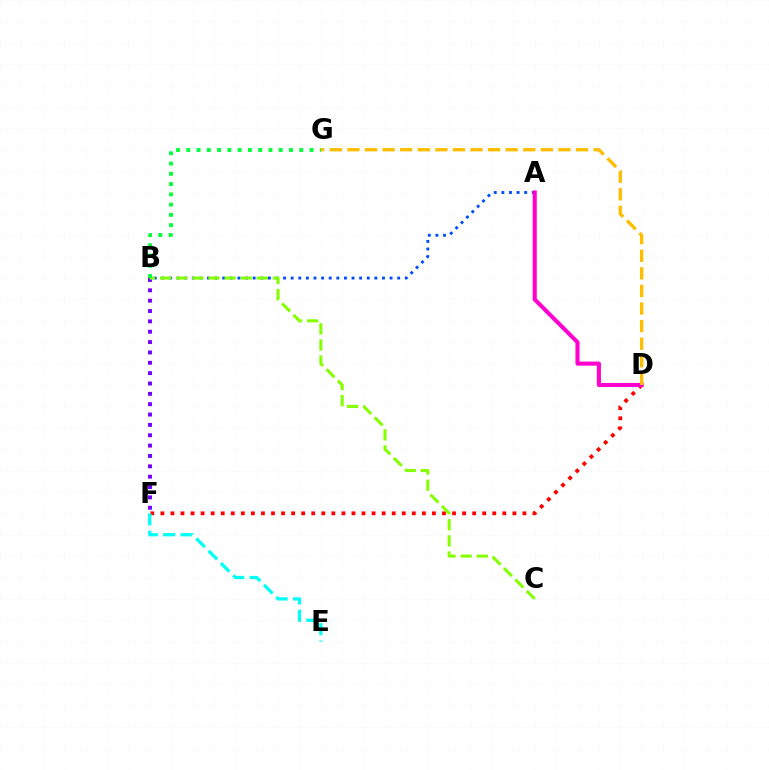{('A', 'B'): [{'color': '#004bff', 'line_style': 'dotted', 'thickness': 2.07}], ('D', 'F'): [{'color': '#ff0000', 'line_style': 'dotted', 'thickness': 2.73}], ('B', 'F'): [{'color': '#7200ff', 'line_style': 'dotted', 'thickness': 2.81}], ('B', 'C'): [{'color': '#84ff00', 'line_style': 'dashed', 'thickness': 2.19}], ('A', 'D'): [{'color': '#ff00cf', 'line_style': 'solid', 'thickness': 2.94}], ('B', 'G'): [{'color': '#00ff39', 'line_style': 'dotted', 'thickness': 2.79}], ('E', 'F'): [{'color': '#00fff6', 'line_style': 'dashed', 'thickness': 2.36}], ('D', 'G'): [{'color': '#ffbd00', 'line_style': 'dashed', 'thickness': 2.39}]}